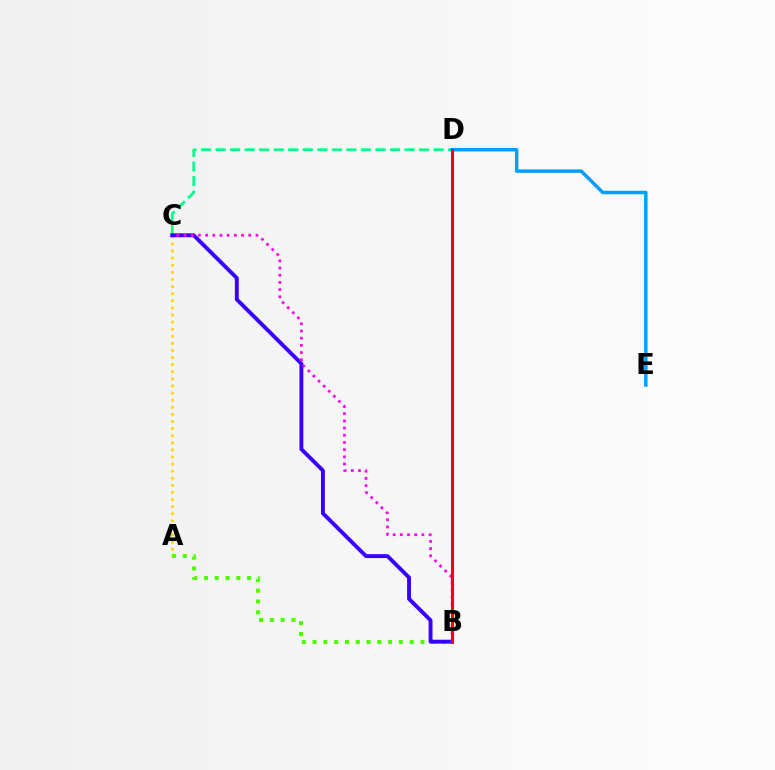{('A', 'C'): [{'color': '#ffd500', 'line_style': 'dotted', 'thickness': 1.93}], ('C', 'D'): [{'color': '#00ff86', 'line_style': 'dashed', 'thickness': 1.97}], ('A', 'B'): [{'color': '#4fff00', 'line_style': 'dotted', 'thickness': 2.93}], ('B', 'C'): [{'color': '#3700ff', 'line_style': 'solid', 'thickness': 2.79}, {'color': '#ff00ed', 'line_style': 'dotted', 'thickness': 1.95}], ('D', 'E'): [{'color': '#009eff', 'line_style': 'solid', 'thickness': 2.49}], ('B', 'D'): [{'color': '#ff0000', 'line_style': 'solid', 'thickness': 2.19}]}